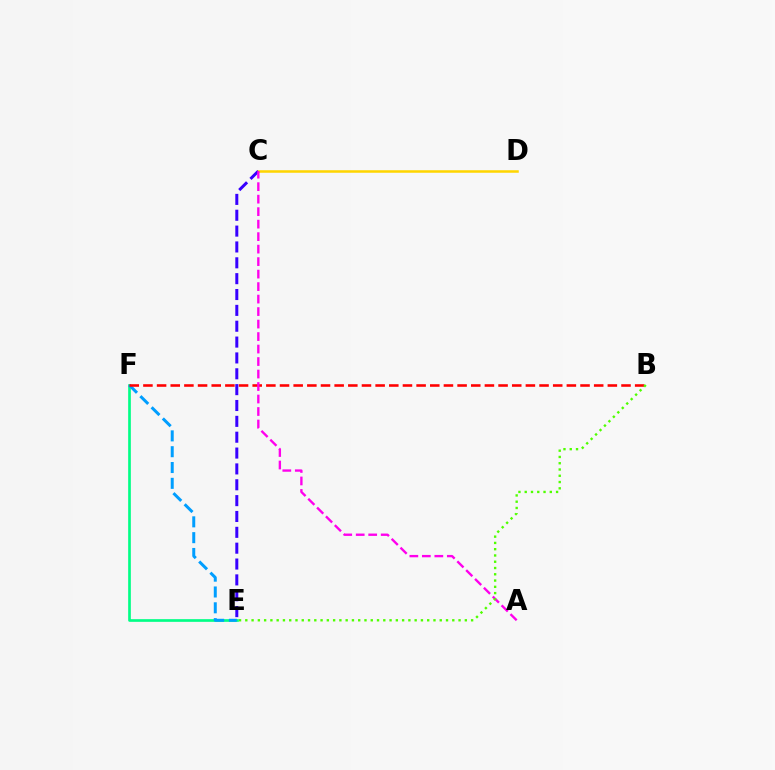{('E', 'F'): [{'color': '#00ff86', 'line_style': 'solid', 'thickness': 1.93}, {'color': '#009eff', 'line_style': 'dashed', 'thickness': 2.15}], ('B', 'F'): [{'color': '#ff0000', 'line_style': 'dashed', 'thickness': 1.86}], ('C', 'D'): [{'color': '#ffd500', 'line_style': 'solid', 'thickness': 1.82}], ('C', 'E'): [{'color': '#3700ff', 'line_style': 'dashed', 'thickness': 2.15}], ('A', 'C'): [{'color': '#ff00ed', 'line_style': 'dashed', 'thickness': 1.7}], ('B', 'E'): [{'color': '#4fff00', 'line_style': 'dotted', 'thickness': 1.7}]}